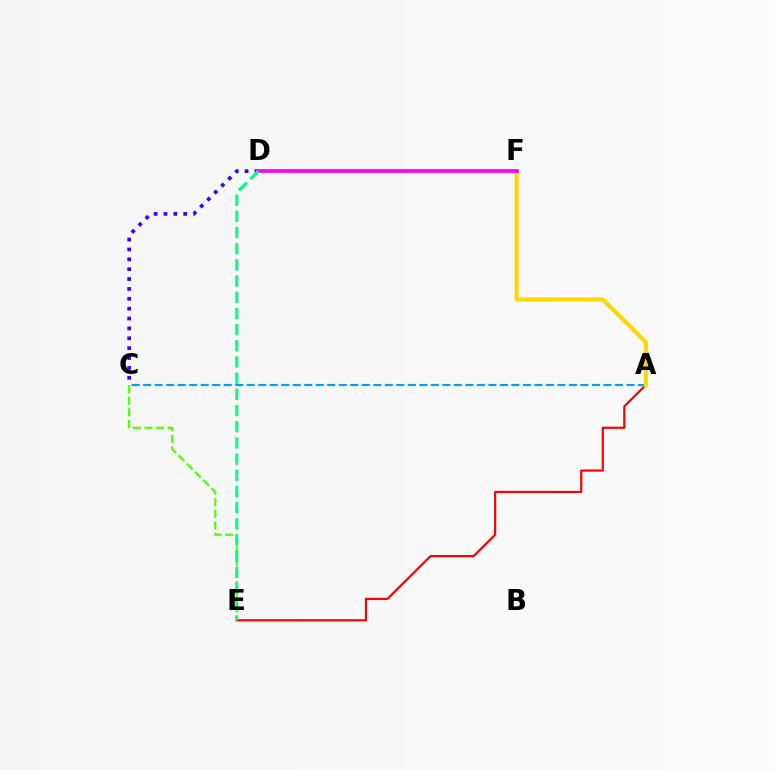{('C', 'D'): [{'color': '#3700ff', 'line_style': 'dotted', 'thickness': 2.68}], ('A', 'E'): [{'color': '#ff0000', 'line_style': 'solid', 'thickness': 1.58}], ('C', 'E'): [{'color': '#4fff00', 'line_style': 'dashed', 'thickness': 1.58}], ('A', 'C'): [{'color': '#009eff', 'line_style': 'dashed', 'thickness': 1.56}], ('A', 'F'): [{'color': '#ffd500', 'line_style': 'solid', 'thickness': 2.92}], ('D', 'F'): [{'color': '#ff00ed', 'line_style': 'solid', 'thickness': 2.65}], ('D', 'E'): [{'color': '#00ff86', 'line_style': 'dashed', 'thickness': 2.2}]}